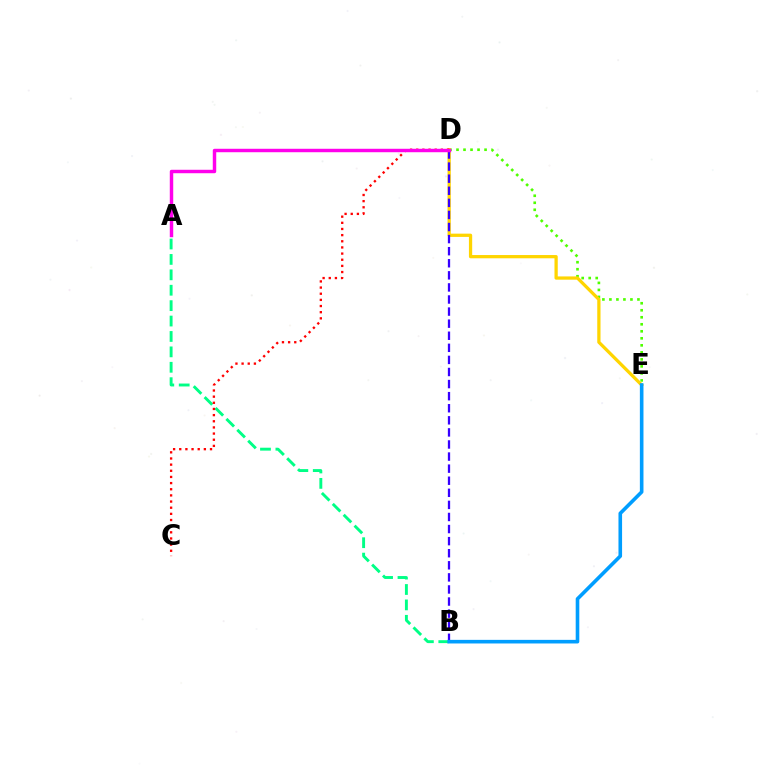{('D', 'E'): [{'color': '#4fff00', 'line_style': 'dotted', 'thickness': 1.91}, {'color': '#ffd500', 'line_style': 'solid', 'thickness': 2.35}], ('B', 'D'): [{'color': '#3700ff', 'line_style': 'dashed', 'thickness': 1.64}], ('A', 'B'): [{'color': '#00ff86', 'line_style': 'dashed', 'thickness': 2.09}], ('C', 'D'): [{'color': '#ff0000', 'line_style': 'dotted', 'thickness': 1.67}], ('B', 'E'): [{'color': '#009eff', 'line_style': 'solid', 'thickness': 2.6}], ('A', 'D'): [{'color': '#ff00ed', 'line_style': 'solid', 'thickness': 2.48}]}